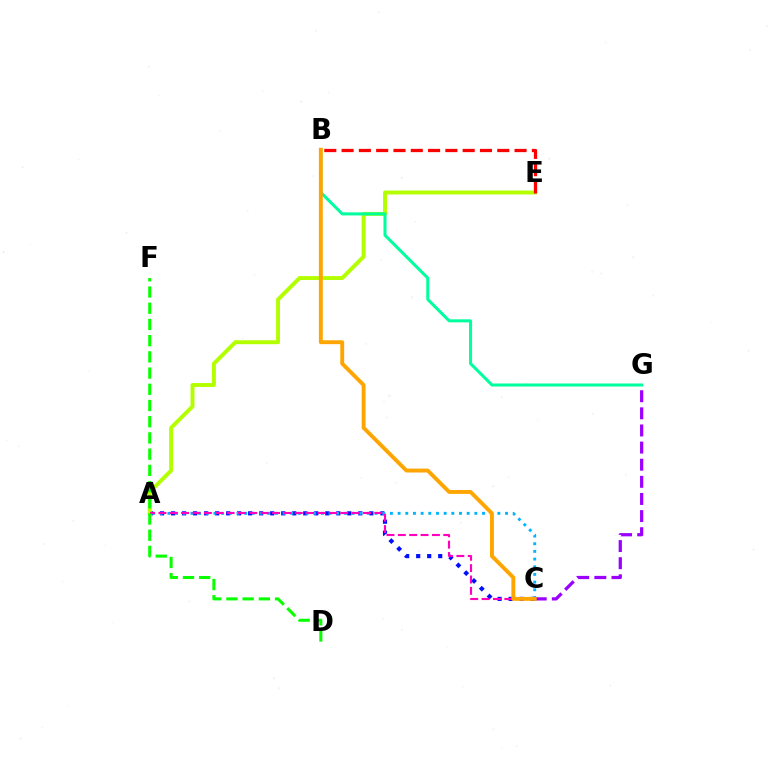{('A', 'C'): [{'color': '#0010ff', 'line_style': 'dotted', 'thickness': 2.99}, {'color': '#00b5ff', 'line_style': 'dotted', 'thickness': 2.08}, {'color': '#ff00bd', 'line_style': 'dashed', 'thickness': 1.54}], ('A', 'E'): [{'color': '#b3ff00', 'line_style': 'solid', 'thickness': 2.83}], ('B', 'E'): [{'color': '#ff0000', 'line_style': 'dashed', 'thickness': 2.35}], ('C', 'G'): [{'color': '#9b00ff', 'line_style': 'dashed', 'thickness': 2.33}], ('B', 'G'): [{'color': '#00ff9d', 'line_style': 'solid', 'thickness': 2.18}], ('D', 'F'): [{'color': '#08ff00', 'line_style': 'dashed', 'thickness': 2.2}], ('B', 'C'): [{'color': '#ffa500', 'line_style': 'solid', 'thickness': 2.8}]}